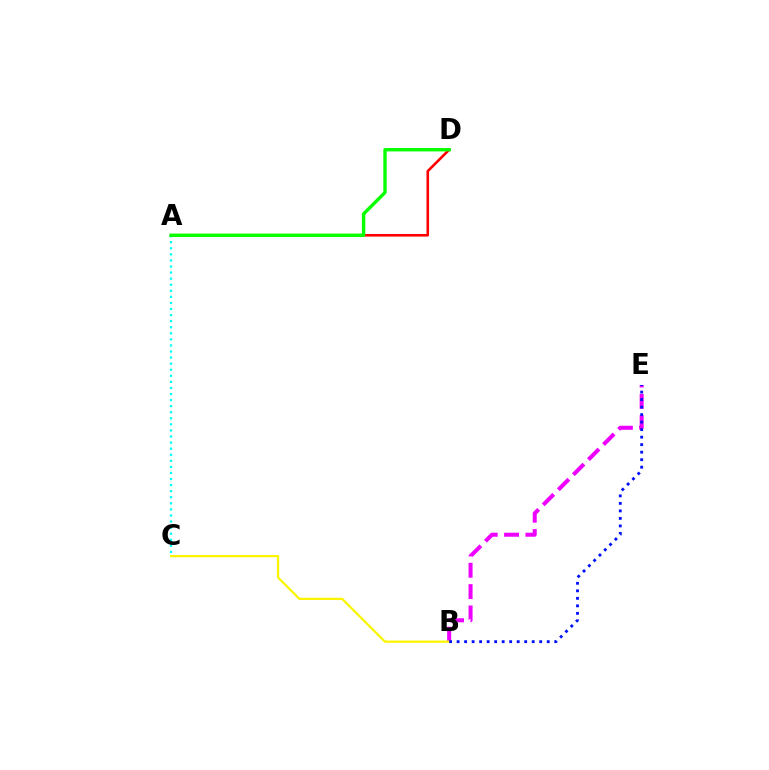{('B', 'E'): [{'color': '#ee00ff', 'line_style': 'dashed', 'thickness': 2.9}, {'color': '#0010ff', 'line_style': 'dotted', 'thickness': 2.04}], ('A', 'D'): [{'color': '#ff0000', 'line_style': 'solid', 'thickness': 1.86}, {'color': '#08ff00', 'line_style': 'solid', 'thickness': 2.44}], ('A', 'C'): [{'color': '#00fff6', 'line_style': 'dotted', 'thickness': 1.65}], ('B', 'C'): [{'color': '#fcf500', 'line_style': 'solid', 'thickness': 1.61}]}